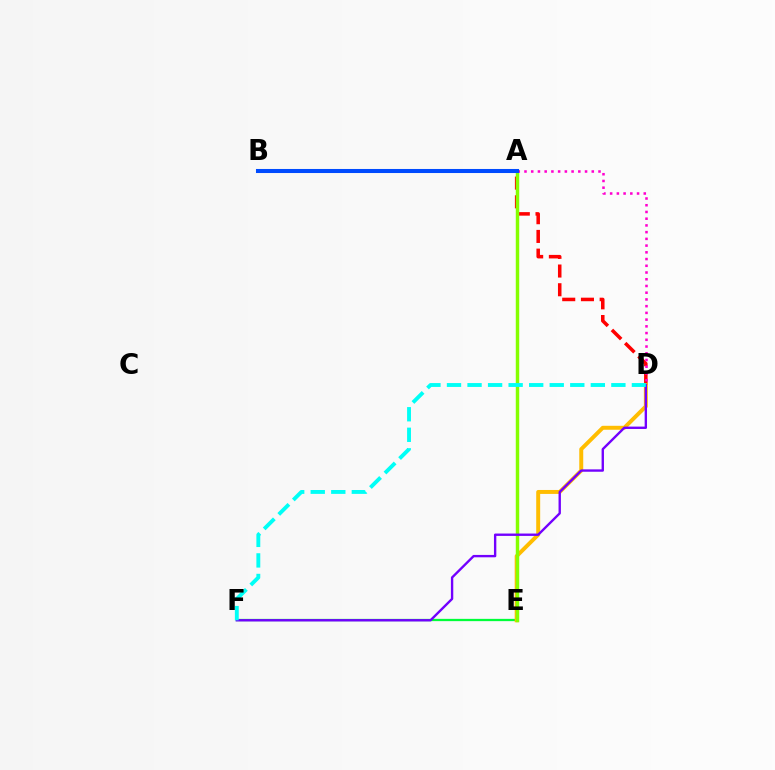{('E', 'F'): [{'color': '#00ff39', 'line_style': 'solid', 'thickness': 1.64}], ('A', 'D'): [{'color': '#ff0000', 'line_style': 'dashed', 'thickness': 2.54}, {'color': '#ff00cf', 'line_style': 'dotted', 'thickness': 1.83}], ('D', 'E'): [{'color': '#ffbd00', 'line_style': 'solid', 'thickness': 2.85}], ('A', 'E'): [{'color': '#84ff00', 'line_style': 'solid', 'thickness': 2.49}], ('D', 'F'): [{'color': '#7200ff', 'line_style': 'solid', 'thickness': 1.71}, {'color': '#00fff6', 'line_style': 'dashed', 'thickness': 2.79}], ('A', 'B'): [{'color': '#004bff', 'line_style': 'solid', 'thickness': 2.92}]}